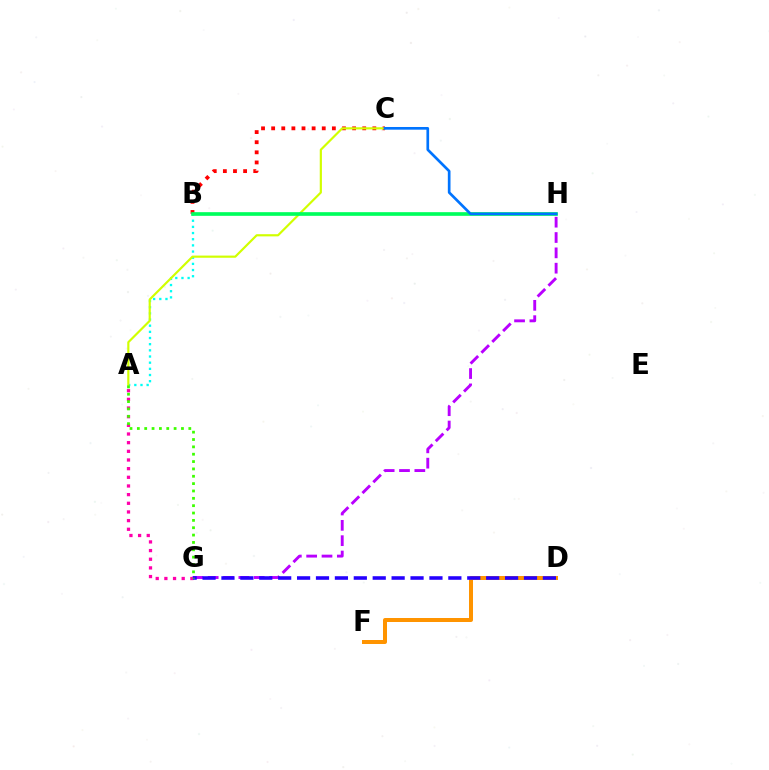{('A', 'B'): [{'color': '#00fff6', 'line_style': 'dotted', 'thickness': 1.68}], ('A', 'G'): [{'color': '#ff00ac', 'line_style': 'dotted', 'thickness': 2.35}, {'color': '#3dff00', 'line_style': 'dotted', 'thickness': 2.0}], ('B', 'C'): [{'color': '#ff0000', 'line_style': 'dotted', 'thickness': 2.75}], ('A', 'C'): [{'color': '#d1ff00', 'line_style': 'solid', 'thickness': 1.57}], ('G', 'H'): [{'color': '#b900ff', 'line_style': 'dashed', 'thickness': 2.08}], ('D', 'F'): [{'color': '#ff9400', 'line_style': 'solid', 'thickness': 2.88}], ('B', 'H'): [{'color': '#00ff5c', 'line_style': 'solid', 'thickness': 2.64}], ('D', 'G'): [{'color': '#2500ff', 'line_style': 'dashed', 'thickness': 2.57}], ('C', 'H'): [{'color': '#0074ff', 'line_style': 'solid', 'thickness': 1.93}]}